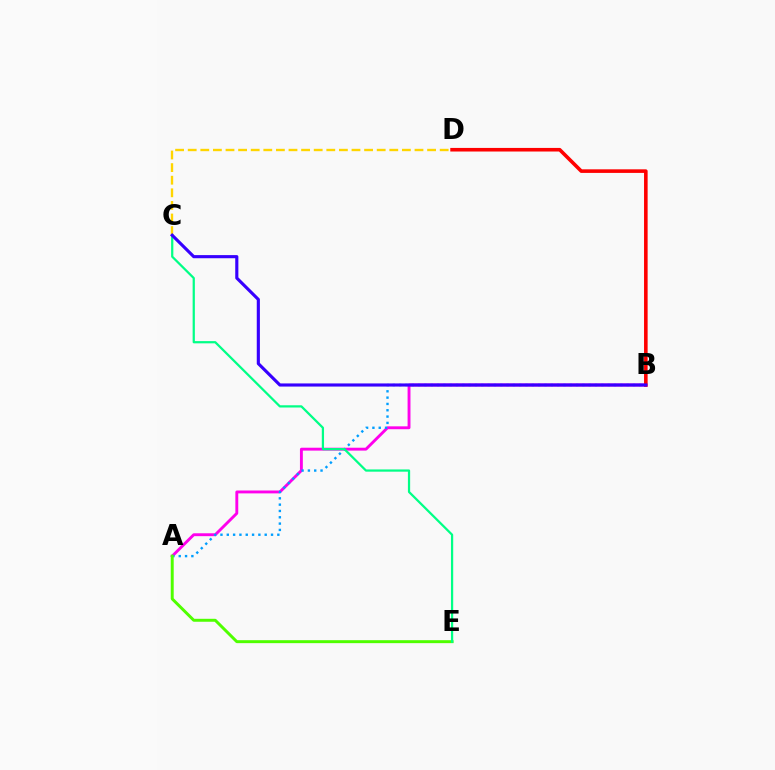{('C', 'D'): [{'color': '#ffd500', 'line_style': 'dashed', 'thickness': 1.71}], ('A', 'B'): [{'color': '#ff00ed', 'line_style': 'solid', 'thickness': 2.08}, {'color': '#009eff', 'line_style': 'dotted', 'thickness': 1.72}], ('B', 'D'): [{'color': '#ff0000', 'line_style': 'solid', 'thickness': 2.59}], ('A', 'E'): [{'color': '#4fff00', 'line_style': 'solid', 'thickness': 2.13}], ('C', 'E'): [{'color': '#00ff86', 'line_style': 'solid', 'thickness': 1.61}], ('B', 'C'): [{'color': '#3700ff', 'line_style': 'solid', 'thickness': 2.26}]}